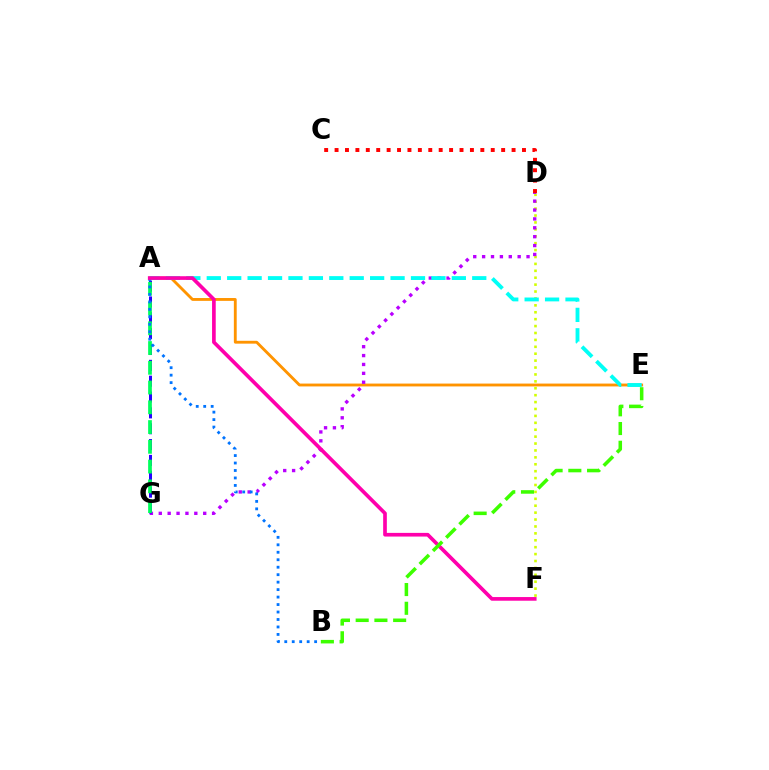{('D', 'F'): [{'color': '#d1ff00', 'line_style': 'dotted', 'thickness': 1.88}], ('A', 'E'): [{'color': '#ff9400', 'line_style': 'solid', 'thickness': 2.05}, {'color': '#00fff6', 'line_style': 'dashed', 'thickness': 2.77}], ('D', 'G'): [{'color': '#b900ff', 'line_style': 'dotted', 'thickness': 2.41}], ('A', 'G'): [{'color': '#2500ff', 'line_style': 'dashed', 'thickness': 2.15}, {'color': '#00ff5c', 'line_style': 'dashed', 'thickness': 2.68}], ('C', 'D'): [{'color': '#ff0000', 'line_style': 'dotted', 'thickness': 2.83}], ('A', 'B'): [{'color': '#0074ff', 'line_style': 'dotted', 'thickness': 2.03}], ('A', 'F'): [{'color': '#ff00ac', 'line_style': 'solid', 'thickness': 2.64}], ('B', 'E'): [{'color': '#3dff00', 'line_style': 'dashed', 'thickness': 2.54}]}